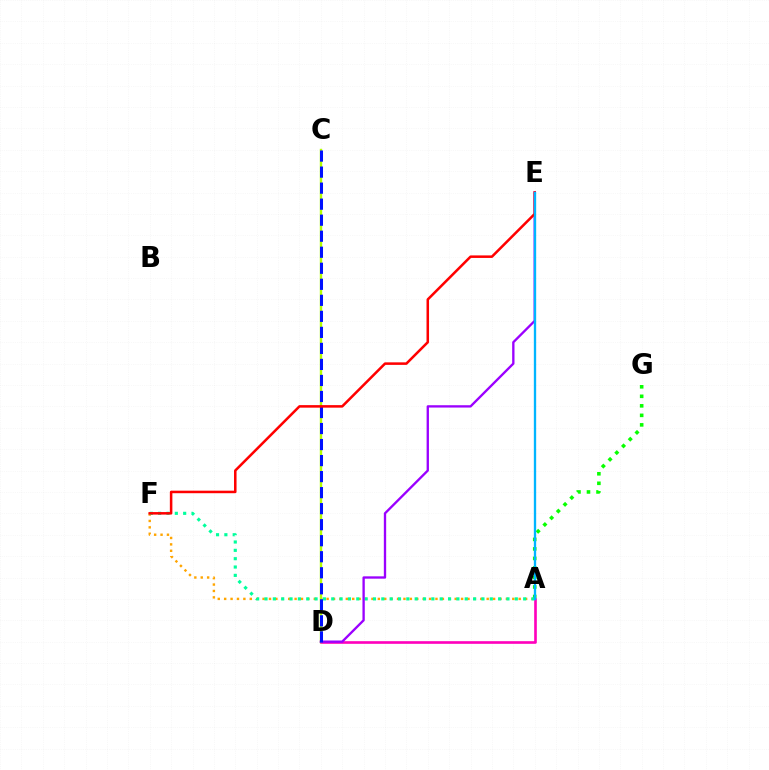{('A', 'D'): [{'color': '#ff00bd', 'line_style': 'solid', 'thickness': 1.9}], ('A', 'G'): [{'color': '#08ff00', 'line_style': 'dotted', 'thickness': 2.59}], ('A', 'F'): [{'color': '#ffa500', 'line_style': 'dotted', 'thickness': 1.74}, {'color': '#00ff9d', 'line_style': 'dotted', 'thickness': 2.27}], ('C', 'D'): [{'color': '#b3ff00', 'line_style': 'solid', 'thickness': 1.73}, {'color': '#0010ff', 'line_style': 'dashed', 'thickness': 2.18}], ('D', 'E'): [{'color': '#9b00ff', 'line_style': 'solid', 'thickness': 1.68}], ('E', 'F'): [{'color': '#ff0000', 'line_style': 'solid', 'thickness': 1.82}], ('A', 'E'): [{'color': '#00b5ff', 'line_style': 'solid', 'thickness': 1.68}]}